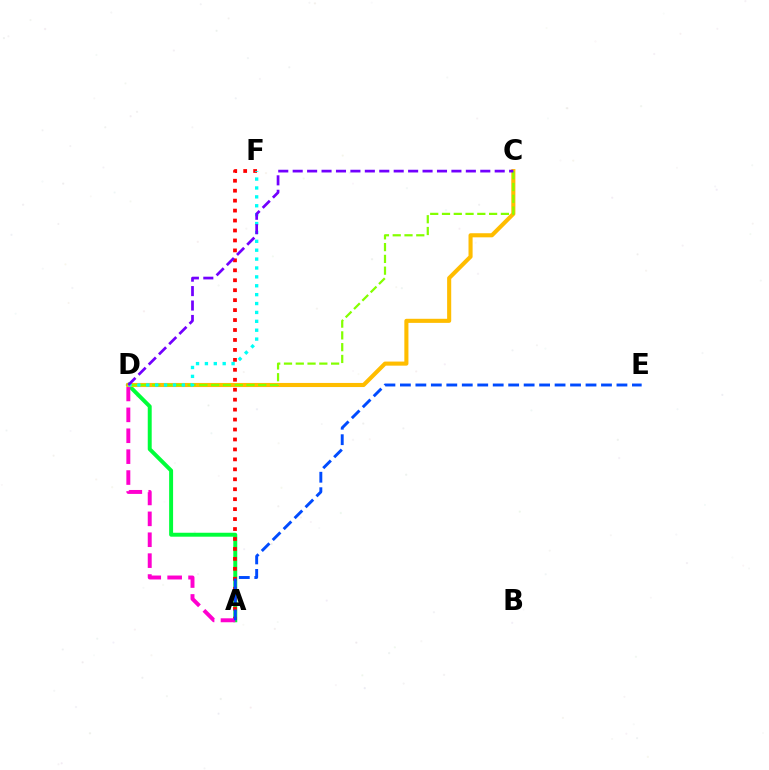{('A', 'D'): [{'color': '#00ff39', 'line_style': 'solid', 'thickness': 2.84}, {'color': '#ff00cf', 'line_style': 'dashed', 'thickness': 2.84}], ('A', 'F'): [{'color': '#ff0000', 'line_style': 'dotted', 'thickness': 2.7}], ('C', 'D'): [{'color': '#ffbd00', 'line_style': 'solid', 'thickness': 2.95}, {'color': '#84ff00', 'line_style': 'dashed', 'thickness': 1.6}, {'color': '#7200ff', 'line_style': 'dashed', 'thickness': 1.96}], ('D', 'F'): [{'color': '#00fff6', 'line_style': 'dotted', 'thickness': 2.42}], ('A', 'E'): [{'color': '#004bff', 'line_style': 'dashed', 'thickness': 2.1}]}